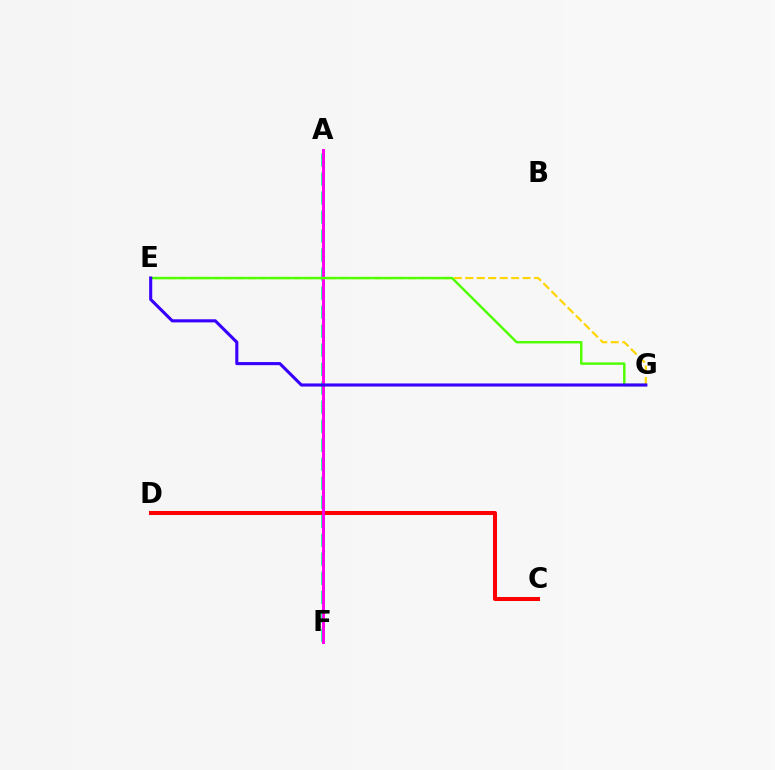{('A', 'F'): [{'color': '#009eff', 'line_style': 'solid', 'thickness': 1.94}, {'color': '#00ff86', 'line_style': 'dashed', 'thickness': 2.58}, {'color': '#ff00ed', 'line_style': 'solid', 'thickness': 2.11}], ('E', 'G'): [{'color': '#ffd500', 'line_style': 'dashed', 'thickness': 1.56}, {'color': '#4fff00', 'line_style': 'solid', 'thickness': 1.76}, {'color': '#3700ff', 'line_style': 'solid', 'thickness': 2.23}], ('C', 'D'): [{'color': '#ff0000', 'line_style': 'solid', 'thickness': 2.9}]}